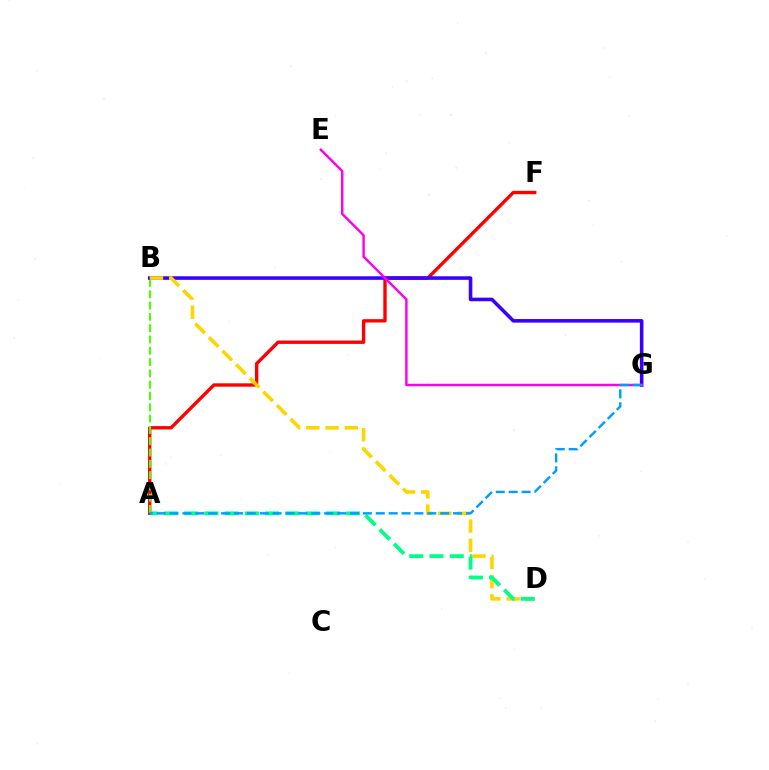{('A', 'F'): [{'color': '#ff0000', 'line_style': 'solid', 'thickness': 2.42}], ('A', 'B'): [{'color': '#4fff00', 'line_style': 'dashed', 'thickness': 1.54}], ('B', 'G'): [{'color': '#3700ff', 'line_style': 'solid', 'thickness': 2.57}], ('E', 'G'): [{'color': '#ff00ed', 'line_style': 'solid', 'thickness': 1.76}], ('B', 'D'): [{'color': '#ffd500', 'line_style': 'dashed', 'thickness': 2.61}], ('A', 'D'): [{'color': '#00ff86', 'line_style': 'dashed', 'thickness': 2.75}], ('A', 'G'): [{'color': '#009eff', 'line_style': 'dashed', 'thickness': 1.75}]}